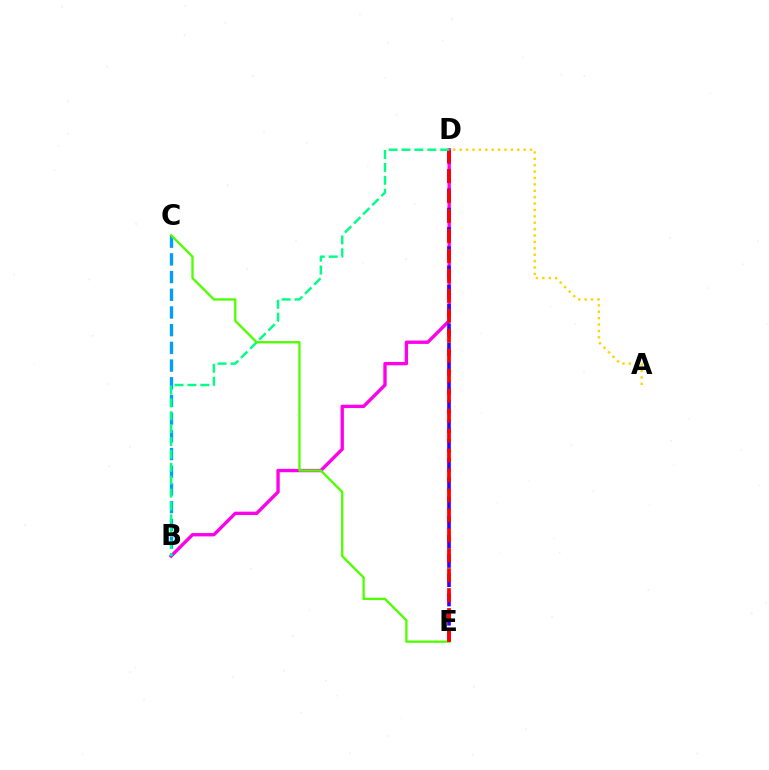{('B', 'D'): [{'color': '#ff00ed', 'line_style': 'solid', 'thickness': 2.41}, {'color': '#00ff86', 'line_style': 'dashed', 'thickness': 1.75}], ('B', 'C'): [{'color': '#009eff', 'line_style': 'dashed', 'thickness': 2.4}], ('D', 'E'): [{'color': '#3700ff', 'line_style': 'dashed', 'thickness': 2.62}, {'color': '#ff0000', 'line_style': 'dashed', 'thickness': 2.71}], ('A', 'D'): [{'color': '#ffd500', 'line_style': 'dotted', 'thickness': 1.74}], ('C', 'E'): [{'color': '#4fff00', 'line_style': 'solid', 'thickness': 1.68}]}